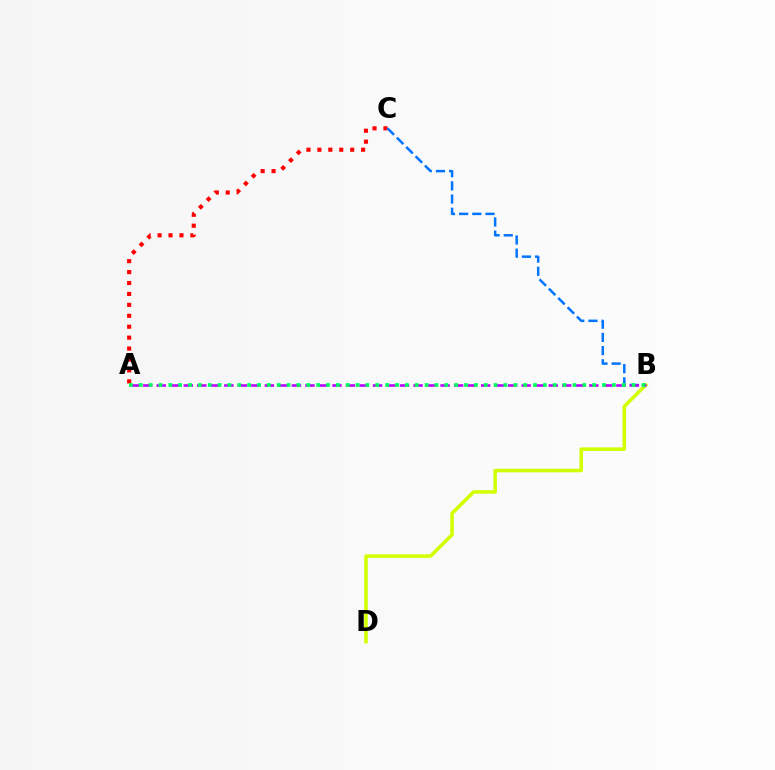{('A', 'C'): [{'color': '#ff0000', 'line_style': 'dotted', 'thickness': 2.97}], ('B', 'D'): [{'color': '#d1ff00', 'line_style': 'solid', 'thickness': 2.56}], ('B', 'C'): [{'color': '#0074ff', 'line_style': 'dashed', 'thickness': 1.79}], ('A', 'B'): [{'color': '#b900ff', 'line_style': 'dashed', 'thickness': 1.84}, {'color': '#00ff5c', 'line_style': 'dotted', 'thickness': 2.68}]}